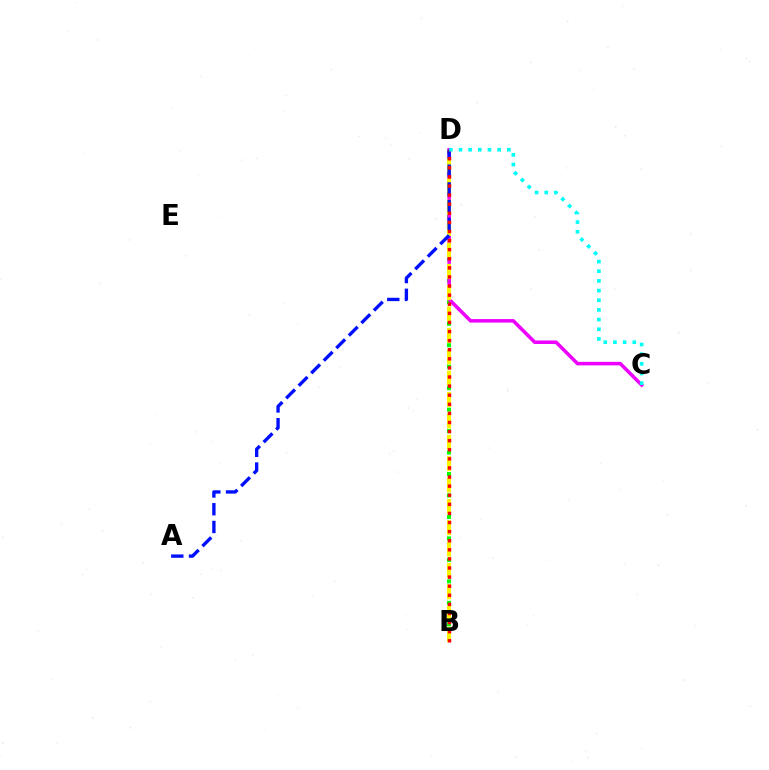{('B', 'D'): [{'color': '#08ff00', 'line_style': 'dotted', 'thickness': 2.92}, {'color': '#fcf500', 'line_style': 'dashed', 'thickness': 2.9}, {'color': '#ff0000', 'line_style': 'dotted', 'thickness': 2.47}], ('C', 'D'): [{'color': '#ee00ff', 'line_style': 'solid', 'thickness': 2.54}, {'color': '#00fff6', 'line_style': 'dotted', 'thickness': 2.63}], ('A', 'D'): [{'color': '#0010ff', 'line_style': 'dashed', 'thickness': 2.41}]}